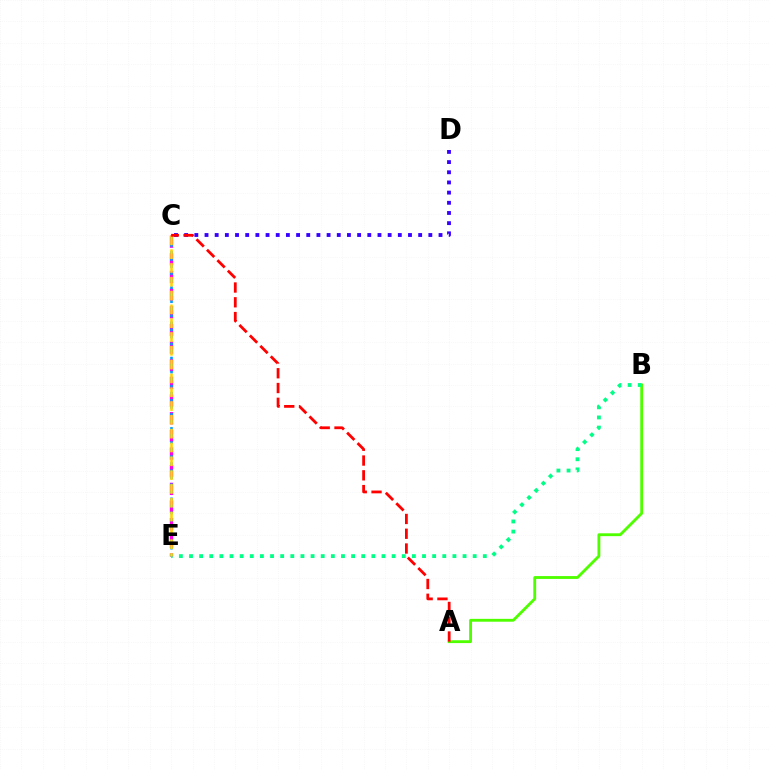{('C', 'E'): [{'color': '#ff00ed', 'line_style': 'dashed', 'thickness': 2.4}, {'color': '#009eff', 'line_style': 'dotted', 'thickness': 1.91}, {'color': '#ffd500', 'line_style': 'dashed', 'thickness': 1.88}], ('A', 'B'): [{'color': '#4fff00', 'line_style': 'solid', 'thickness': 2.05}], ('B', 'E'): [{'color': '#00ff86', 'line_style': 'dotted', 'thickness': 2.75}], ('C', 'D'): [{'color': '#3700ff', 'line_style': 'dotted', 'thickness': 2.76}], ('A', 'C'): [{'color': '#ff0000', 'line_style': 'dashed', 'thickness': 2.01}]}